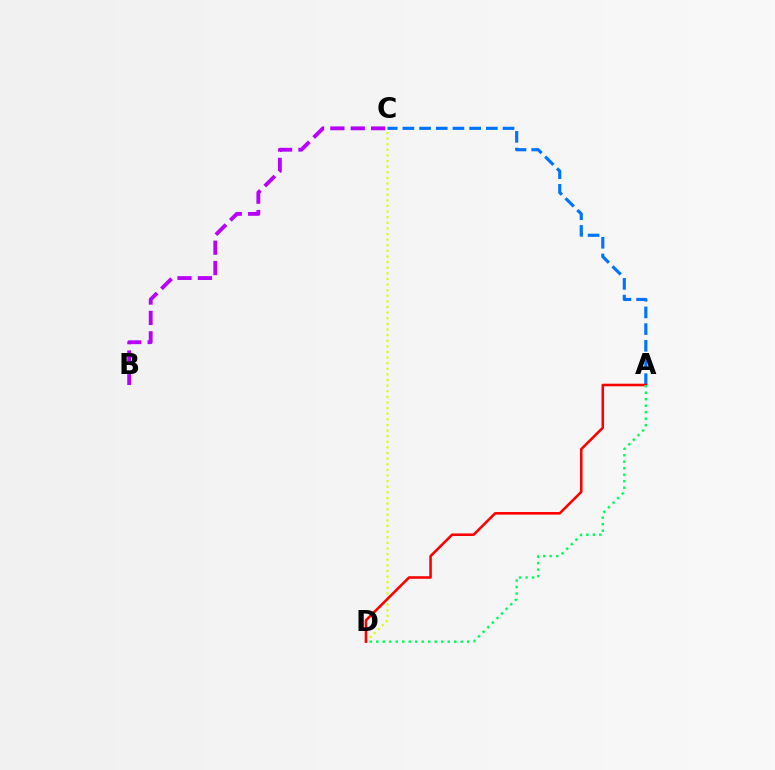{('C', 'D'): [{'color': '#d1ff00', 'line_style': 'dotted', 'thickness': 1.53}], ('A', 'C'): [{'color': '#0074ff', 'line_style': 'dashed', 'thickness': 2.27}], ('A', 'D'): [{'color': '#ff0000', 'line_style': 'solid', 'thickness': 1.86}, {'color': '#00ff5c', 'line_style': 'dotted', 'thickness': 1.76}], ('B', 'C'): [{'color': '#b900ff', 'line_style': 'dashed', 'thickness': 2.77}]}